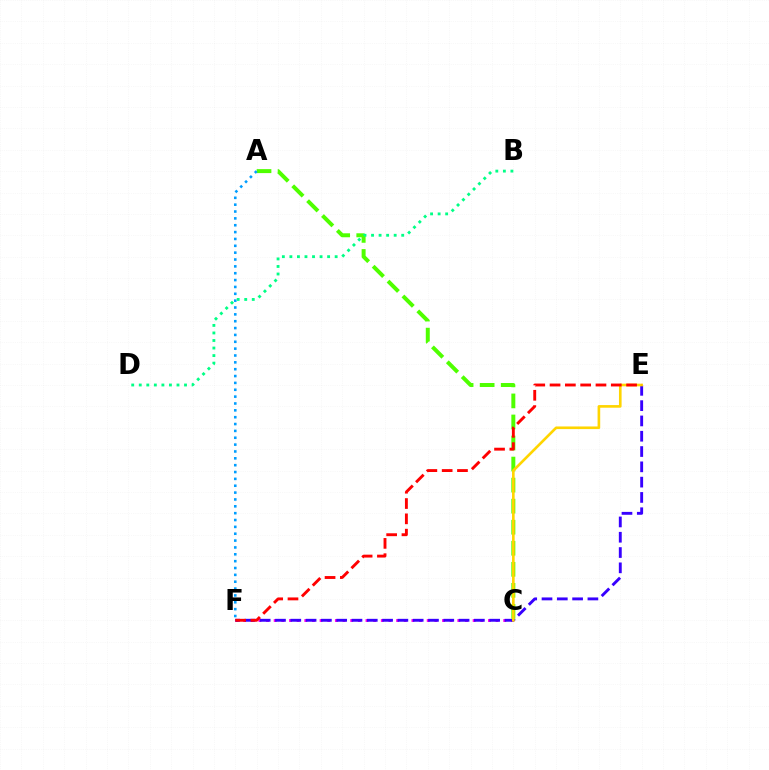{('C', 'F'): [{'color': '#ff00ed', 'line_style': 'dotted', 'thickness': 2.08}], ('E', 'F'): [{'color': '#3700ff', 'line_style': 'dashed', 'thickness': 2.08}, {'color': '#ff0000', 'line_style': 'dashed', 'thickness': 2.08}], ('A', 'C'): [{'color': '#4fff00', 'line_style': 'dashed', 'thickness': 2.86}], ('C', 'E'): [{'color': '#ffd500', 'line_style': 'solid', 'thickness': 1.9}], ('A', 'F'): [{'color': '#009eff', 'line_style': 'dotted', 'thickness': 1.86}], ('B', 'D'): [{'color': '#00ff86', 'line_style': 'dotted', 'thickness': 2.05}]}